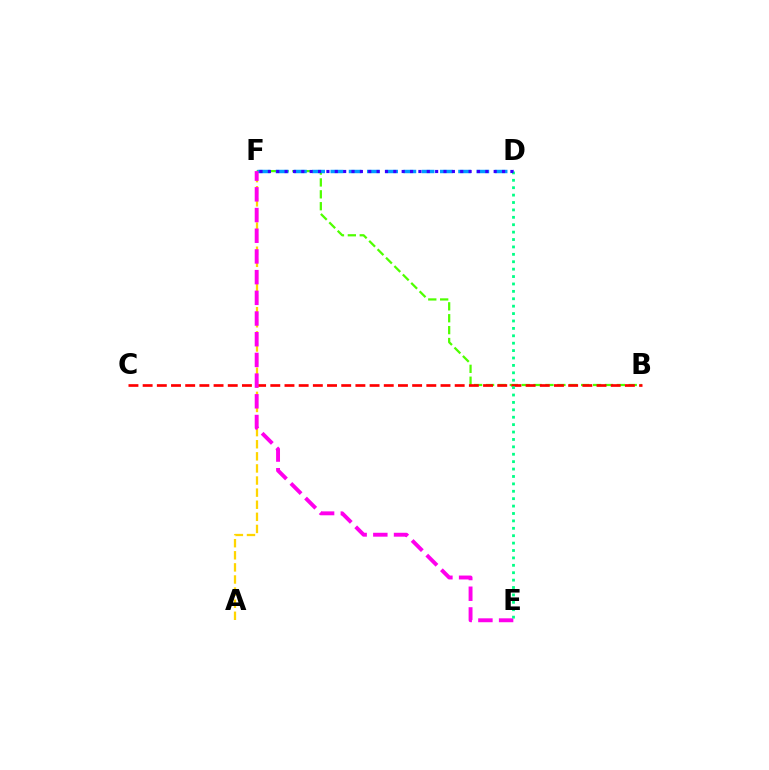{('B', 'F'): [{'color': '#4fff00', 'line_style': 'dashed', 'thickness': 1.62}], ('D', 'F'): [{'color': '#009eff', 'line_style': 'dashed', 'thickness': 2.48}, {'color': '#3700ff', 'line_style': 'dotted', 'thickness': 2.27}], ('B', 'C'): [{'color': '#ff0000', 'line_style': 'dashed', 'thickness': 1.93}], ('A', 'F'): [{'color': '#ffd500', 'line_style': 'dashed', 'thickness': 1.64}], ('E', 'F'): [{'color': '#ff00ed', 'line_style': 'dashed', 'thickness': 2.81}], ('D', 'E'): [{'color': '#00ff86', 'line_style': 'dotted', 'thickness': 2.01}]}